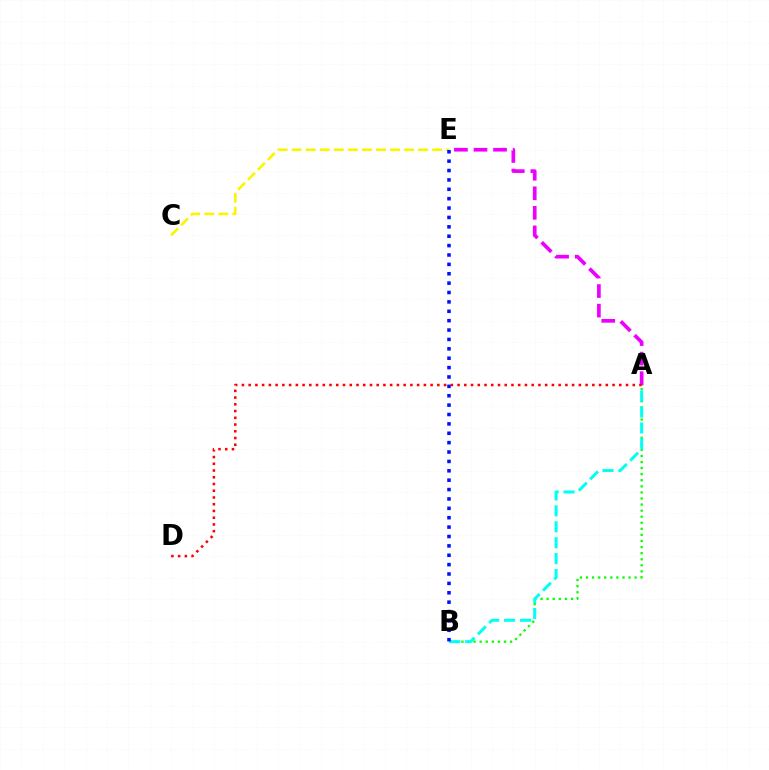{('A', 'B'): [{'color': '#08ff00', 'line_style': 'dotted', 'thickness': 1.65}, {'color': '#00fff6', 'line_style': 'dashed', 'thickness': 2.16}], ('A', 'E'): [{'color': '#ee00ff', 'line_style': 'dashed', 'thickness': 2.66}], ('C', 'E'): [{'color': '#fcf500', 'line_style': 'dashed', 'thickness': 1.91}], ('A', 'D'): [{'color': '#ff0000', 'line_style': 'dotted', 'thickness': 1.83}], ('B', 'E'): [{'color': '#0010ff', 'line_style': 'dotted', 'thickness': 2.55}]}